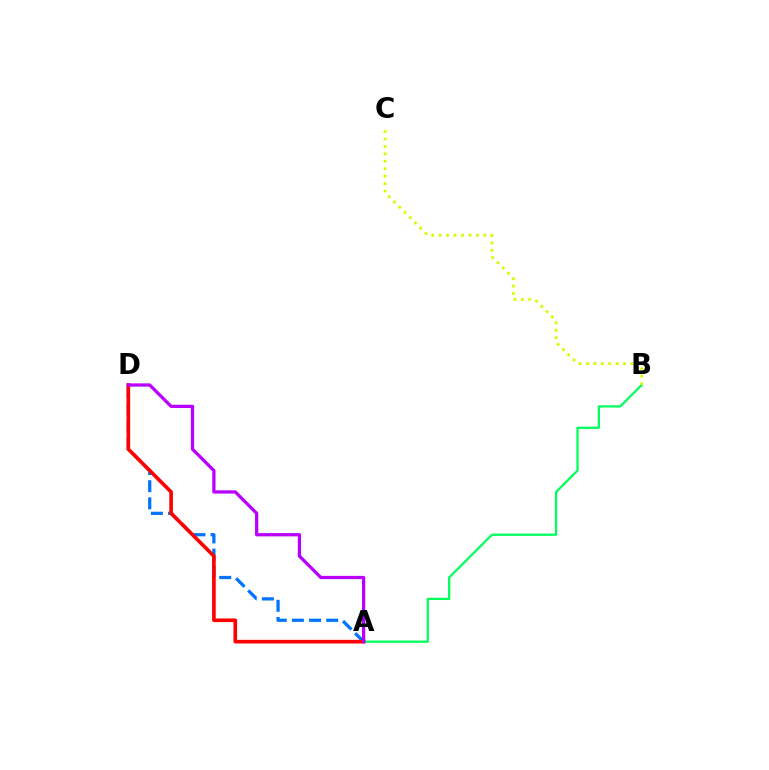{('A', 'B'): [{'color': '#00ff5c', 'line_style': 'solid', 'thickness': 1.63}], ('A', 'D'): [{'color': '#0074ff', 'line_style': 'dashed', 'thickness': 2.33}, {'color': '#ff0000', 'line_style': 'solid', 'thickness': 2.62}, {'color': '#b900ff', 'line_style': 'solid', 'thickness': 2.35}], ('B', 'C'): [{'color': '#d1ff00', 'line_style': 'dotted', 'thickness': 2.02}]}